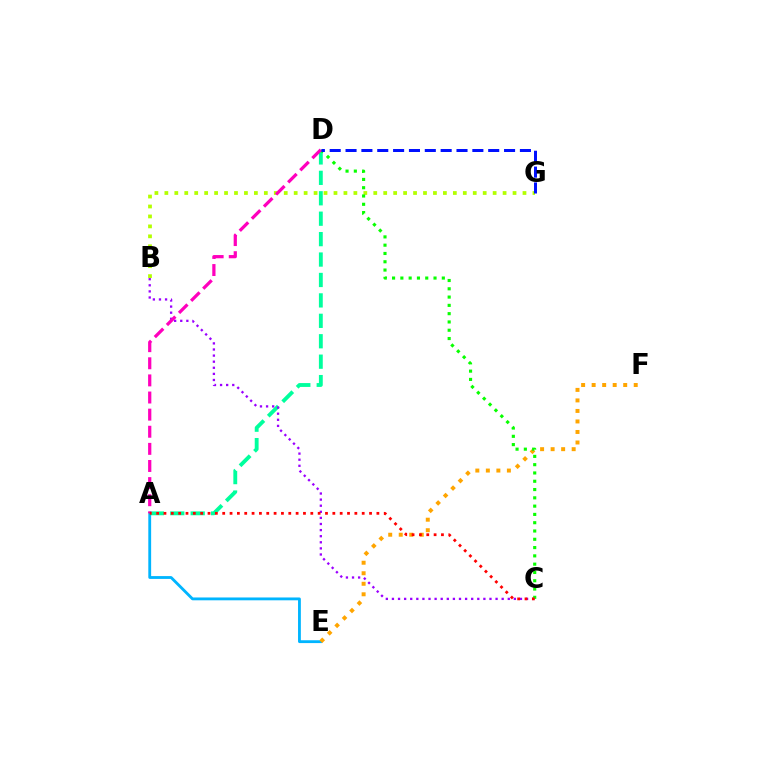{('A', 'E'): [{'color': '#00b5ff', 'line_style': 'solid', 'thickness': 2.04}], ('A', 'D'): [{'color': '#00ff9d', 'line_style': 'dashed', 'thickness': 2.77}, {'color': '#ff00bd', 'line_style': 'dashed', 'thickness': 2.33}], ('B', 'C'): [{'color': '#9b00ff', 'line_style': 'dotted', 'thickness': 1.66}], ('E', 'F'): [{'color': '#ffa500', 'line_style': 'dotted', 'thickness': 2.86}], ('B', 'G'): [{'color': '#b3ff00', 'line_style': 'dotted', 'thickness': 2.7}], ('C', 'D'): [{'color': '#08ff00', 'line_style': 'dotted', 'thickness': 2.25}], ('D', 'G'): [{'color': '#0010ff', 'line_style': 'dashed', 'thickness': 2.15}], ('A', 'C'): [{'color': '#ff0000', 'line_style': 'dotted', 'thickness': 1.99}]}